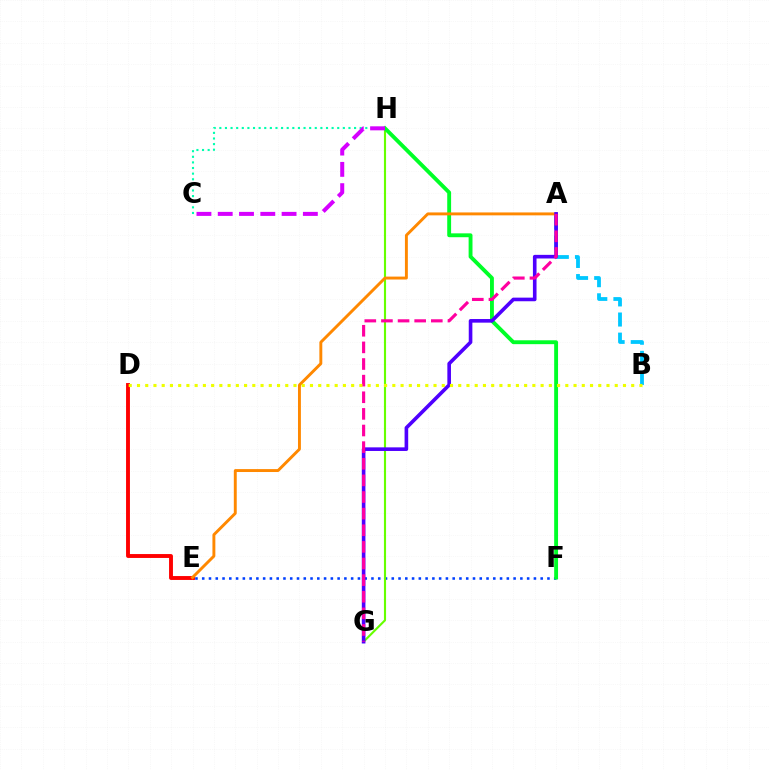{('A', 'B'): [{'color': '#00c7ff', 'line_style': 'dashed', 'thickness': 2.73}], ('E', 'F'): [{'color': '#003fff', 'line_style': 'dotted', 'thickness': 1.84}], ('G', 'H'): [{'color': '#66ff00', 'line_style': 'solid', 'thickness': 1.53}], ('C', 'H'): [{'color': '#00ffaf', 'line_style': 'dotted', 'thickness': 1.53}, {'color': '#d600ff', 'line_style': 'dashed', 'thickness': 2.89}], ('D', 'E'): [{'color': '#ff0000', 'line_style': 'solid', 'thickness': 2.8}], ('F', 'H'): [{'color': '#00ff27', 'line_style': 'solid', 'thickness': 2.79}], ('A', 'E'): [{'color': '#ff8800', 'line_style': 'solid', 'thickness': 2.1}], ('A', 'G'): [{'color': '#4f00ff', 'line_style': 'solid', 'thickness': 2.61}, {'color': '#ff00a0', 'line_style': 'dashed', 'thickness': 2.26}], ('B', 'D'): [{'color': '#eeff00', 'line_style': 'dotted', 'thickness': 2.24}]}